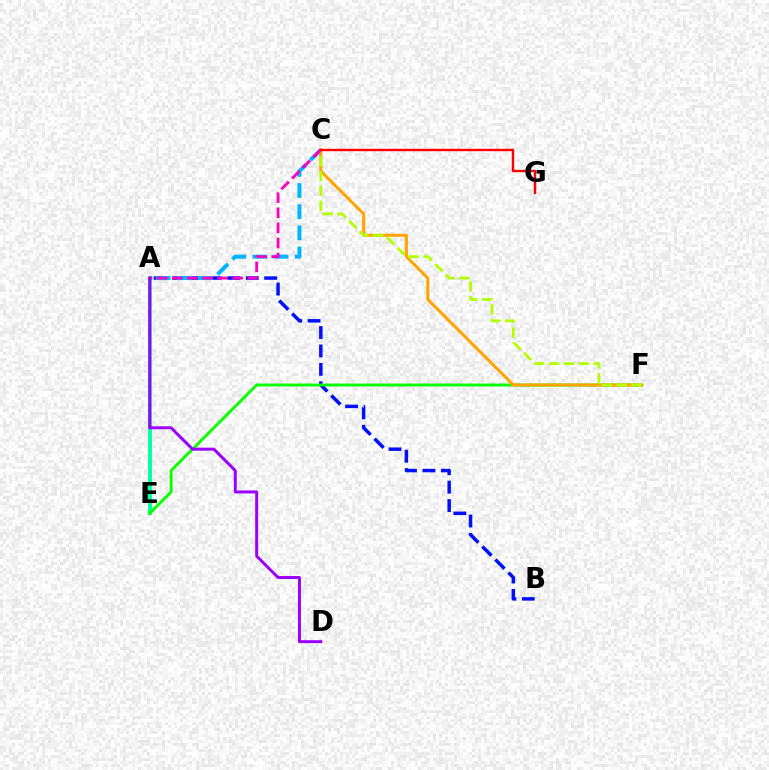{('A', 'E'): [{'color': '#00ff9d', 'line_style': 'solid', 'thickness': 2.77}], ('A', 'B'): [{'color': '#0010ff', 'line_style': 'dashed', 'thickness': 2.5}], ('E', 'F'): [{'color': '#08ff00', 'line_style': 'solid', 'thickness': 2.07}], ('A', 'C'): [{'color': '#00b5ff', 'line_style': 'dashed', 'thickness': 2.87}, {'color': '#ff00bd', 'line_style': 'dashed', 'thickness': 2.05}], ('C', 'F'): [{'color': '#ffa500', 'line_style': 'solid', 'thickness': 2.17}, {'color': '#b3ff00', 'line_style': 'dashed', 'thickness': 2.01}], ('C', 'G'): [{'color': '#ff0000', 'line_style': 'solid', 'thickness': 1.7}], ('A', 'D'): [{'color': '#9b00ff', 'line_style': 'solid', 'thickness': 2.14}]}